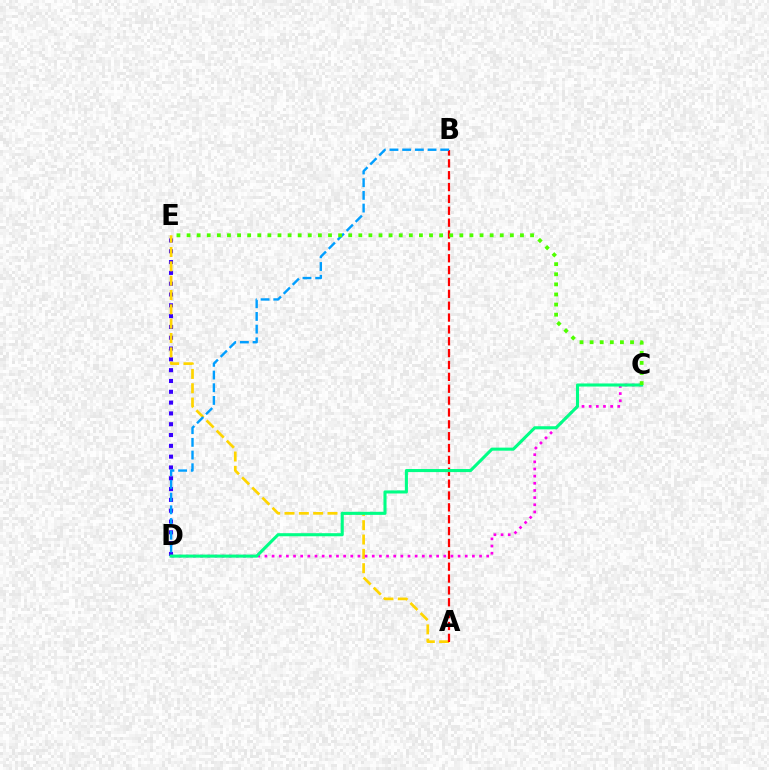{('D', 'E'): [{'color': '#3700ff', 'line_style': 'dotted', 'thickness': 2.94}], ('A', 'E'): [{'color': '#ffd500', 'line_style': 'dashed', 'thickness': 1.95}], ('A', 'B'): [{'color': '#ff0000', 'line_style': 'dashed', 'thickness': 1.61}], ('C', 'D'): [{'color': '#ff00ed', 'line_style': 'dotted', 'thickness': 1.94}, {'color': '#00ff86', 'line_style': 'solid', 'thickness': 2.21}], ('B', 'D'): [{'color': '#009eff', 'line_style': 'dashed', 'thickness': 1.72}], ('C', 'E'): [{'color': '#4fff00', 'line_style': 'dotted', 'thickness': 2.75}]}